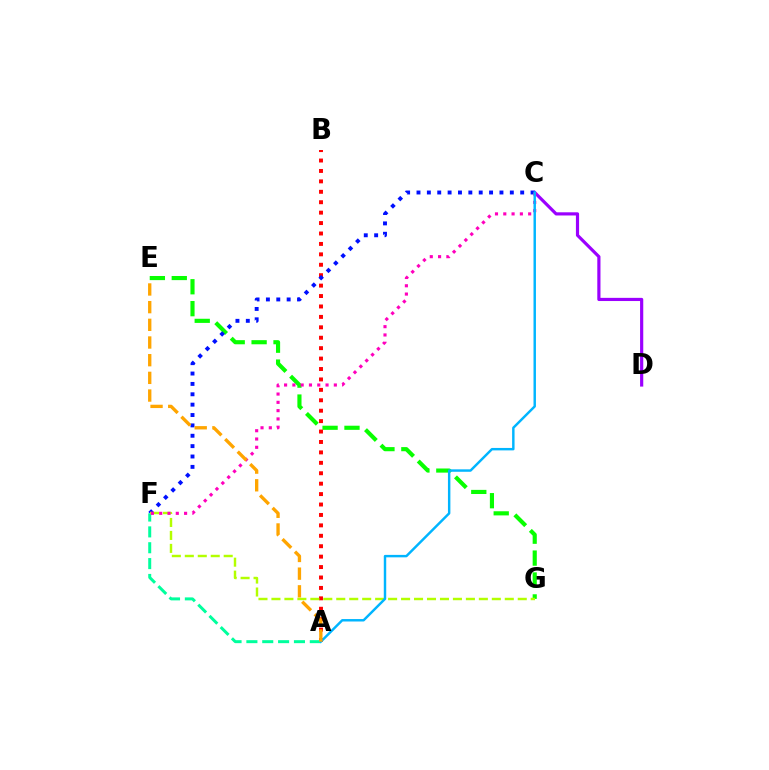{('C', 'D'): [{'color': '#9b00ff', 'line_style': 'solid', 'thickness': 2.29}], ('E', 'G'): [{'color': '#08ff00', 'line_style': 'dashed', 'thickness': 2.98}], ('A', 'B'): [{'color': '#ff0000', 'line_style': 'dotted', 'thickness': 2.83}], ('C', 'F'): [{'color': '#0010ff', 'line_style': 'dotted', 'thickness': 2.82}, {'color': '#ff00bd', 'line_style': 'dotted', 'thickness': 2.25}], ('A', 'F'): [{'color': '#00ff9d', 'line_style': 'dashed', 'thickness': 2.15}], ('F', 'G'): [{'color': '#b3ff00', 'line_style': 'dashed', 'thickness': 1.76}], ('A', 'C'): [{'color': '#00b5ff', 'line_style': 'solid', 'thickness': 1.76}], ('A', 'E'): [{'color': '#ffa500', 'line_style': 'dashed', 'thickness': 2.4}]}